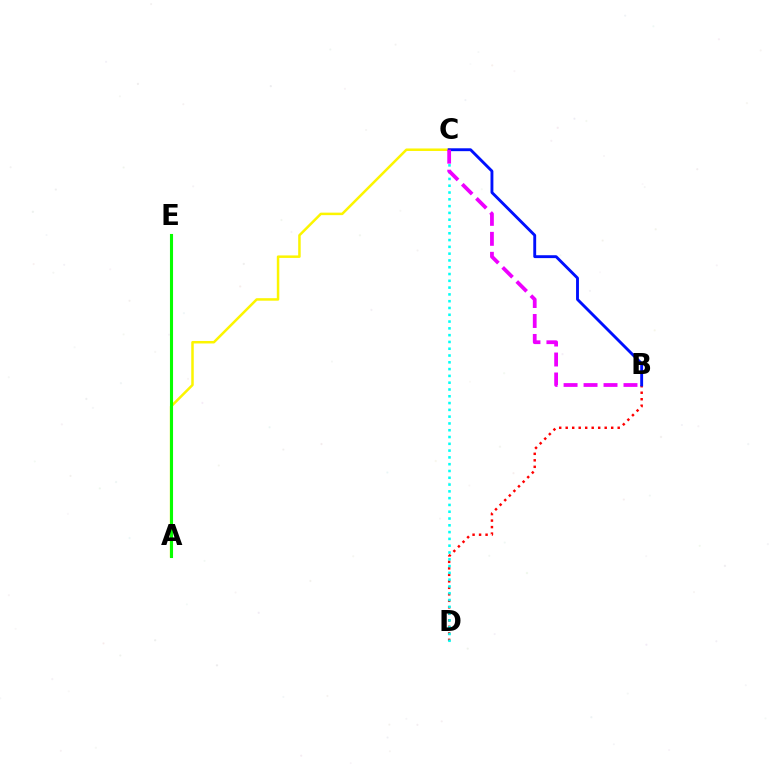{('A', 'C'): [{'color': '#fcf500', 'line_style': 'solid', 'thickness': 1.8}], ('B', 'D'): [{'color': '#ff0000', 'line_style': 'dotted', 'thickness': 1.77}], ('B', 'C'): [{'color': '#0010ff', 'line_style': 'solid', 'thickness': 2.07}, {'color': '#ee00ff', 'line_style': 'dashed', 'thickness': 2.71}], ('C', 'D'): [{'color': '#00fff6', 'line_style': 'dotted', 'thickness': 1.85}], ('A', 'E'): [{'color': '#08ff00', 'line_style': 'solid', 'thickness': 2.23}]}